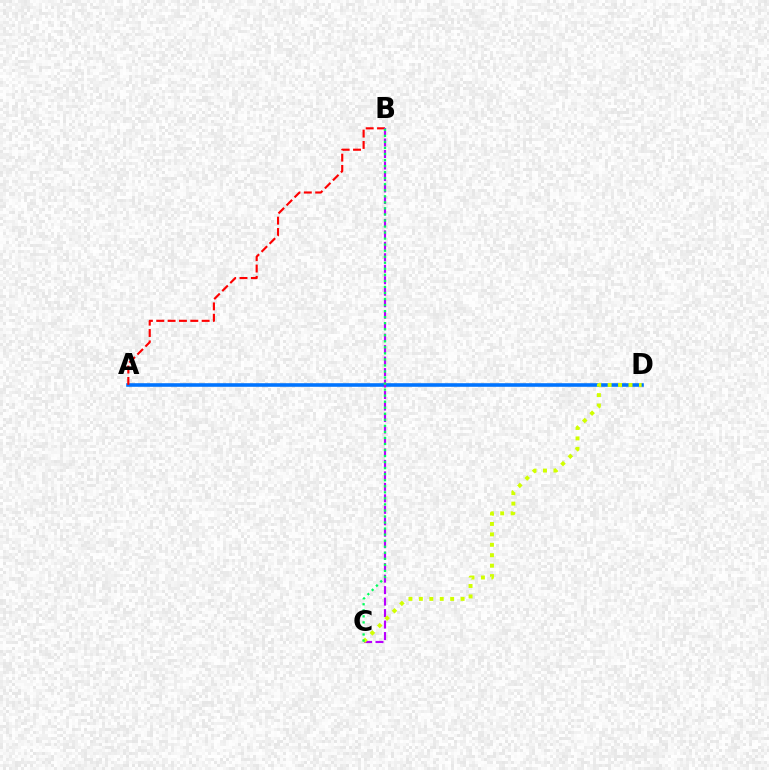{('A', 'D'): [{'color': '#0074ff', 'line_style': 'solid', 'thickness': 2.58}], ('A', 'B'): [{'color': '#ff0000', 'line_style': 'dashed', 'thickness': 1.54}], ('B', 'C'): [{'color': '#b900ff', 'line_style': 'dashed', 'thickness': 1.56}, {'color': '#00ff5c', 'line_style': 'dotted', 'thickness': 1.64}], ('C', 'D'): [{'color': '#d1ff00', 'line_style': 'dotted', 'thickness': 2.83}]}